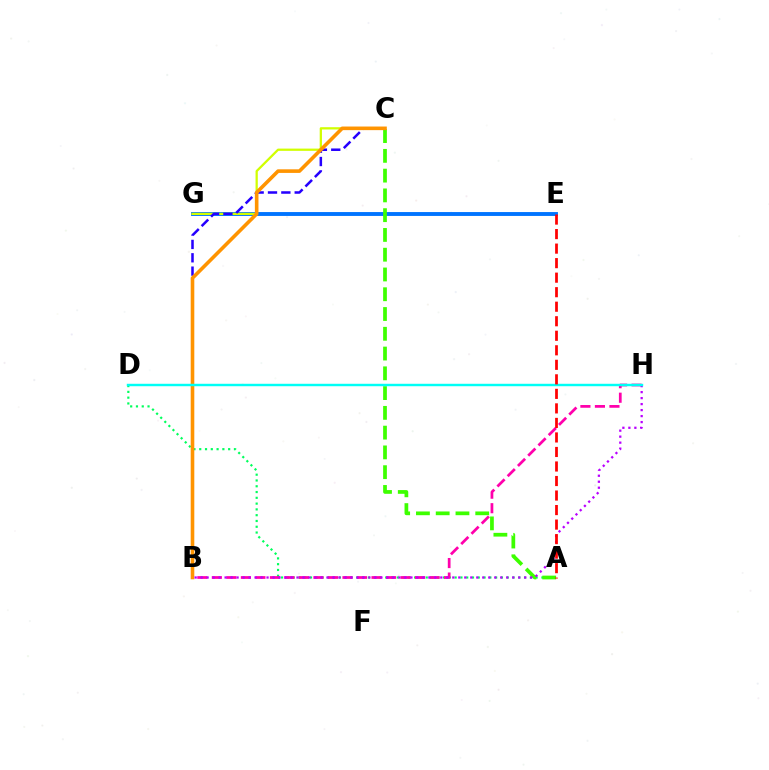{('A', 'D'): [{'color': '#00ff5c', 'line_style': 'dotted', 'thickness': 1.57}], ('E', 'G'): [{'color': '#0074ff', 'line_style': 'solid', 'thickness': 2.79}], ('C', 'G'): [{'color': '#d1ff00', 'line_style': 'solid', 'thickness': 1.63}], ('B', 'H'): [{'color': '#ff00ac', 'line_style': 'dashed', 'thickness': 1.97}, {'color': '#b900ff', 'line_style': 'dotted', 'thickness': 1.63}], ('A', 'C'): [{'color': '#3dff00', 'line_style': 'dashed', 'thickness': 2.69}], ('B', 'C'): [{'color': '#2500ff', 'line_style': 'dashed', 'thickness': 1.81}, {'color': '#ff9400', 'line_style': 'solid', 'thickness': 2.6}], ('D', 'H'): [{'color': '#00fff6', 'line_style': 'solid', 'thickness': 1.76}], ('A', 'E'): [{'color': '#ff0000', 'line_style': 'dashed', 'thickness': 1.97}]}